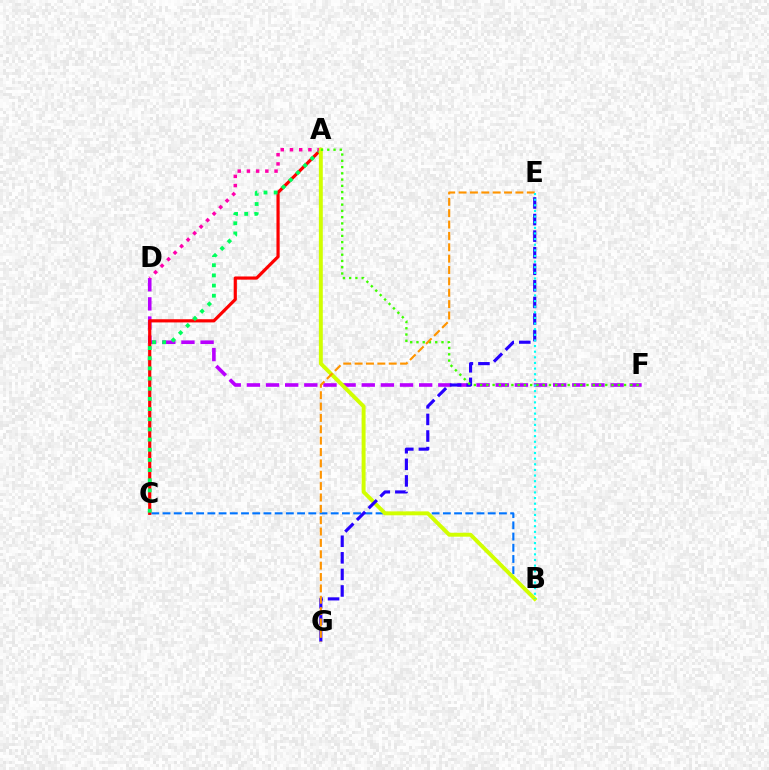{('D', 'F'): [{'color': '#b900ff', 'line_style': 'dashed', 'thickness': 2.6}], ('B', 'C'): [{'color': '#0074ff', 'line_style': 'dashed', 'thickness': 1.52}], ('A', 'C'): [{'color': '#ff0000', 'line_style': 'solid', 'thickness': 2.29}, {'color': '#00ff5c', 'line_style': 'dotted', 'thickness': 2.76}], ('A', 'D'): [{'color': '#ff00ac', 'line_style': 'dotted', 'thickness': 2.5}], ('A', 'B'): [{'color': '#d1ff00', 'line_style': 'solid', 'thickness': 2.82}], ('E', 'G'): [{'color': '#2500ff', 'line_style': 'dashed', 'thickness': 2.25}, {'color': '#ff9400', 'line_style': 'dashed', 'thickness': 1.54}], ('A', 'F'): [{'color': '#3dff00', 'line_style': 'dotted', 'thickness': 1.7}], ('B', 'E'): [{'color': '#00fff6', 'line_style': 'dotted', 'thickness': 1.53}]}